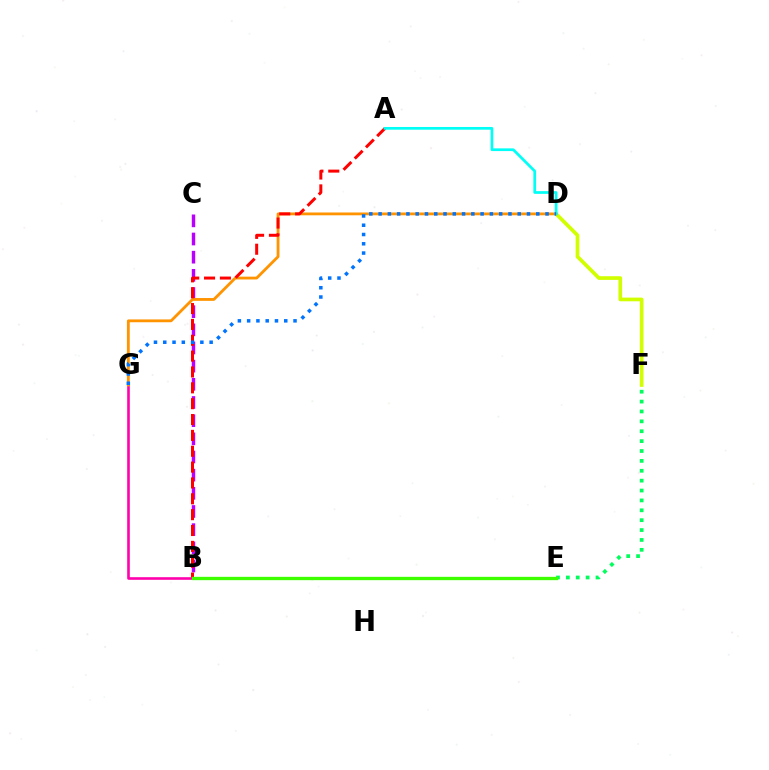{('D', 'F'): [{'color': '#d1ff00', 'line_style': 'solid', 'thickness': 2.65}], ('B', 'G'): [{'color': '#ff00ac', 'line_style': 'solid', 'thickness': 1.88}], ('B', 'C'): [{'color': '#b900ff', 'line_style': 'dashed', 'thickness': 2.47}], ('B', 'E'): [{'color': '#2500ff', 'line_style': 'dotted', 'thickness': 1.81}, {'color': '#3dff00', 'line_style': 'solid', 'thickness': 2.4}], ('D', 'G'): [{'color': '#ff9400', 'line_style': 'solid', 'thickness': 2.03}, {'color': '#0074ff', 'line_style': 'dotted', 'thickness': 2.52}], ('A', 'B'): [{'color': '#ff0000', 'line_style': 'dashed', 'thickness': 2.15}], ('E', 'F'): [{'color': '#00ff5c', 'line_style': 'dotted', 'thickness': 2.69}], ('A', 'D'): [{'color': '#00fff6', 'line_style': 'solid', 'thickness': 1.96}]}